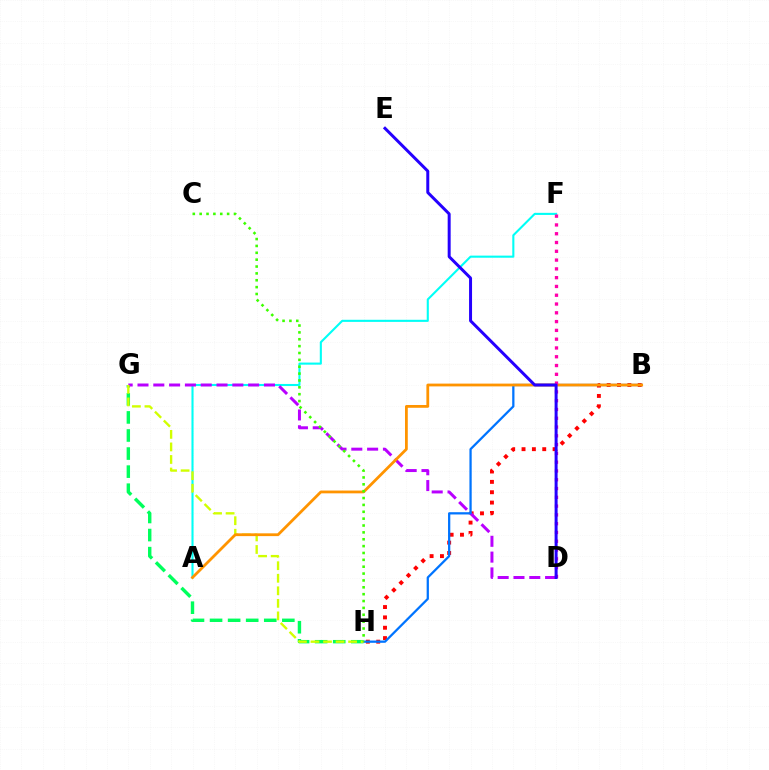{('B', 'H'): [{'color': '#ff0000', 'line_style': 'dotted', 'thickness': 2.81}, {'color': '#0074ff', 'line_style': 'solid', 'thickness': 1.63}], ('G', 'H'): [{'color': '#00ff5c', 'line_style': 'dashed', 'thickness': 2.45}, {'color': '#d1ff00', 'line_style': 'dashed', 'thickness': 1.7}], ('A', 'F'): [{'color': '#00fff6', 'line_style': 'solid', 'thickness': 1.51}], ('D', 'G'): [{'color': '#b900ff', 'line_style': 'dashed', 'thickness': 2.15}], ('A', 'B'): [{'color': '#ff9400', 'line_style': 'solid', 'thickness': 2.01}], ('D', 'F'): [{'color': '#ff00ac', 'line_style': 'dotted', 'thickness': 2.39}], ('D', 'E'): [{'color': '#2500ff', 'line_style': 'solid', 'thickness': 2.15}], ('C', 'H'): [{'color': '#3dff00', 'line_style': 'dotted', 'thickness': 1.87}]}